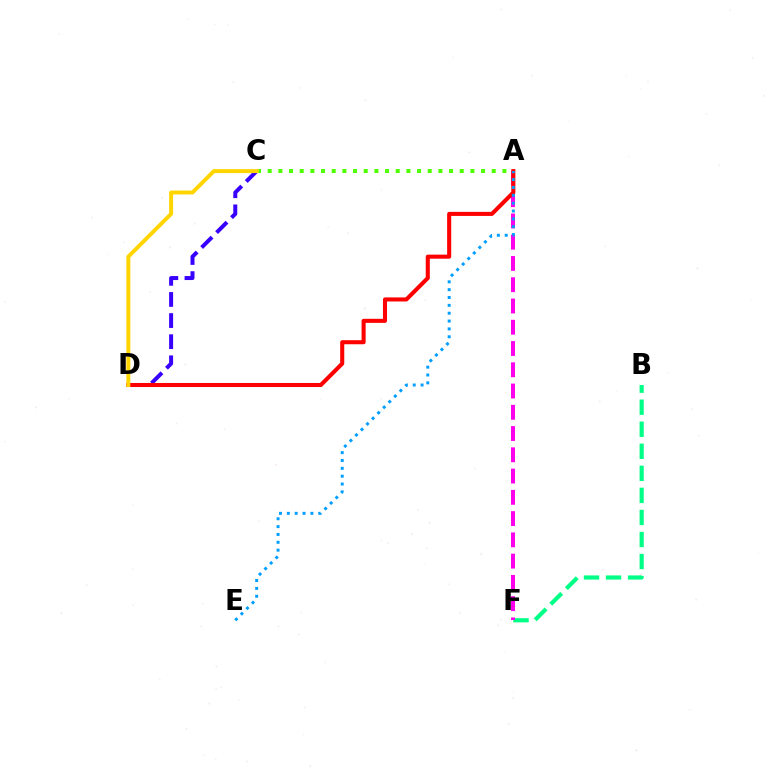{('B', 'F'): [{'color': '#00ff86', 'line_style': 'dashed', 'thickness': 2.99}], ('C', 'D'): [{'color': '#3700ff', 'line_style': 'dashed', 'thickness': 2.87}, {'color': '#ffd500', 'line_style': 'solid', 'thickness': 2.84}], ('A', 'F'): [{'color': '#ff00ed', 'line_style': 'dashed', 'thickness': 2.89}], ('A', 'D'): [{'color': '#ff0000', 'line_style': 'solid', 'thickness': 2.93}], ('A', 'E'): [{'color': '#009eff', 'line_style': 'dotted', 'thickness': 2.13}], ('A', 'C'): [{'color': '#4fff00', 'line_style': 'dotted', 'thickness': 2.9}]}